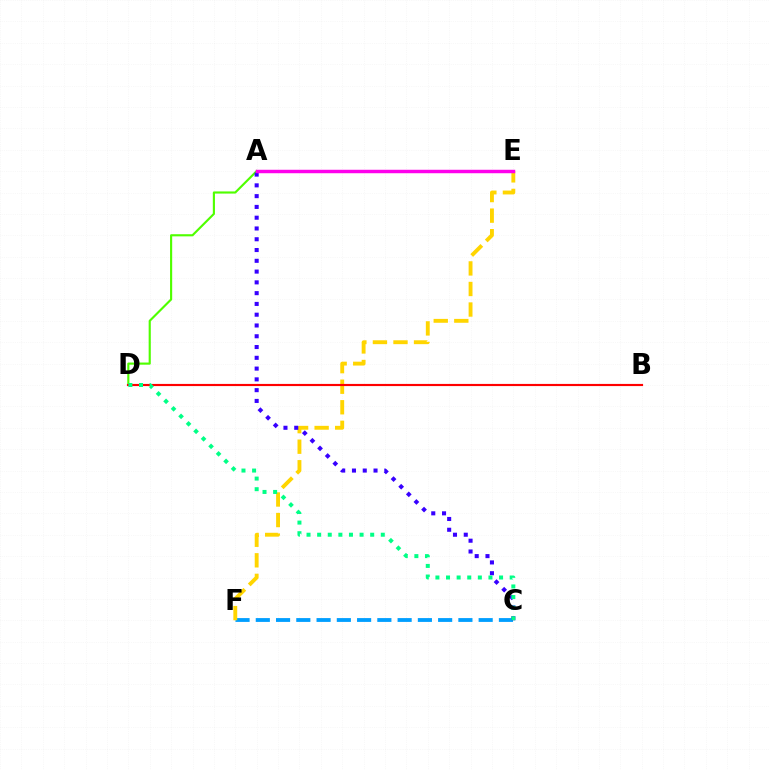{('A', 'D'): [{'color': '#4fff00', 'line_style': 'solid', 'thickness': 1.54}], ('C', 'F'): [{'color': '#009eff', 'line_style': 'dashed', 'thickness': 2.75}], ('E', 'F'): [{'color': '#ffd500', 'line_style': 'dashed', 'thickness': 2.79}], ('B', 'D'): [{'color': '#ff0000', 'line_style': 'solid', 'thickness': 1.55}], ('A', 'C'): [{'color': '#3700ff', 'line_style': 'dotted', 'thickness': 2.93}], ('C', 'D'): [{'color': '#00ff86', 'line_style': 'dotted', 'thickness': 2.88}], ('A', 'E'): [{'color': '#ff00ed', 'line_style': 'solid', 'thickness': 2.49}]}